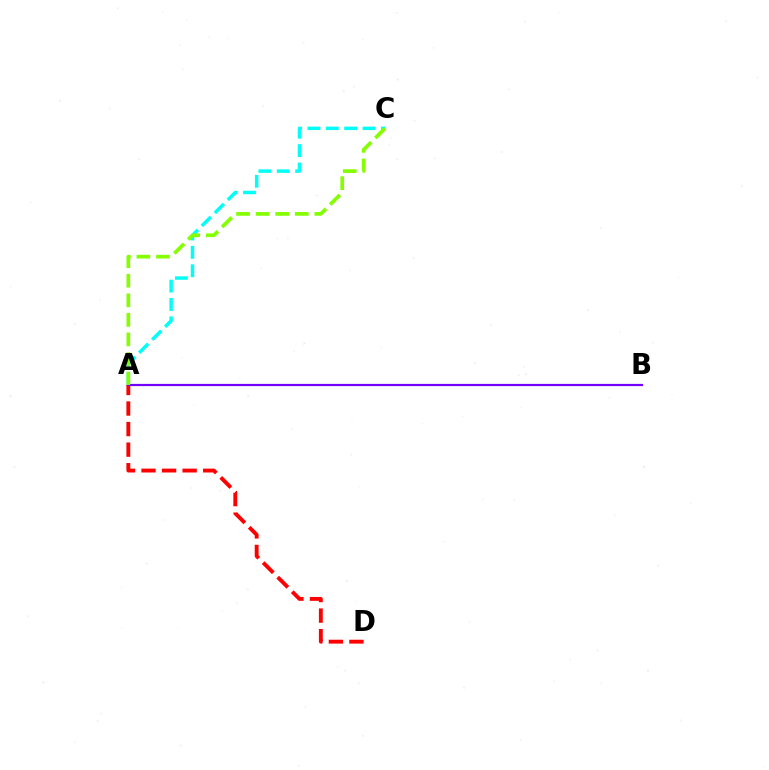{('A', 'C'): [{'color': '#00fff6', 'line_style': 'dashed', 'thickness': 2.5}, {'color': '#84ff00', 'line_style': 'dashed', 'thickness': 2.66}], ('A', 'D'): [{'color': '#ff0000', 'line_style': 'dashed', 'thickness': 2.79}], ('A', 'B'): [{'color': '#7200ff', 'line_style': 'solid', 'thickness': 1.59}]}